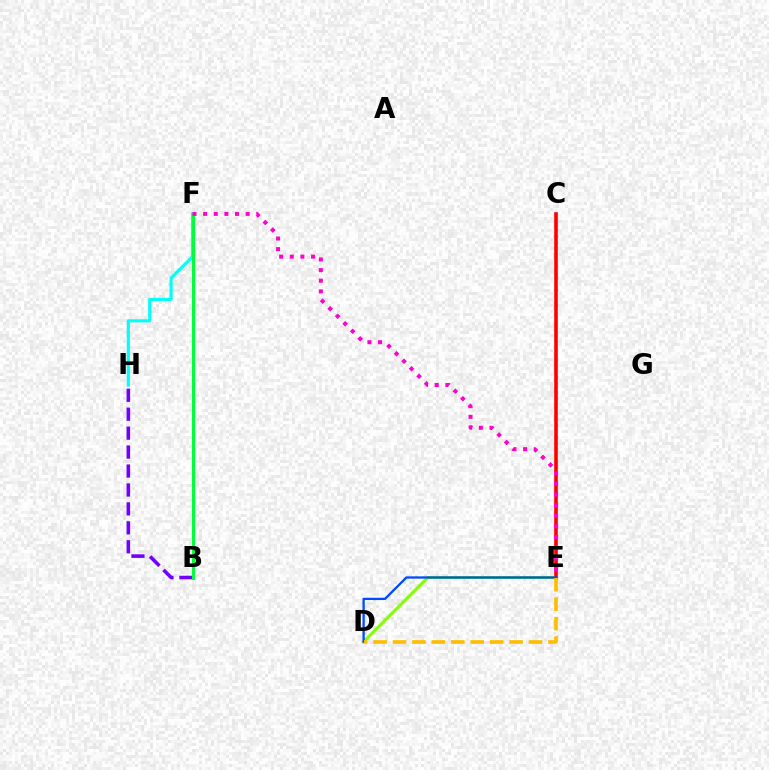{('D', 'E'): [{'color': '#84ff00', 'line_style': 'solid', 'thickness': 2.17}, {'color': '#004bff', 'line_style': 'solid', 'thickness': 1.65}, {'color': '#ffbd00', 'line_style': 'dashed', 'thickness': 2.64}], ('F', 'H'): [{'color': '#00fff6', 'line_style': 'solid', 'thickness': 2.25}], ('C', 'E'): [{'color': '#ff0000', 'line_style': 'solid', 'thickness': 2.6}], ('B', 'H'): [{'color': '#7200ff', 'line_style': 'dashed', 'thickness': 2.57}], ('B', 'F'): [{'color': '#00ff39', 'line_style': 'solid', 'thickness': 2.22}], ('E', 'F'): [{'color': '#ff00cf', 'line_style': 'dotted', 'thickness': 2.89}]}